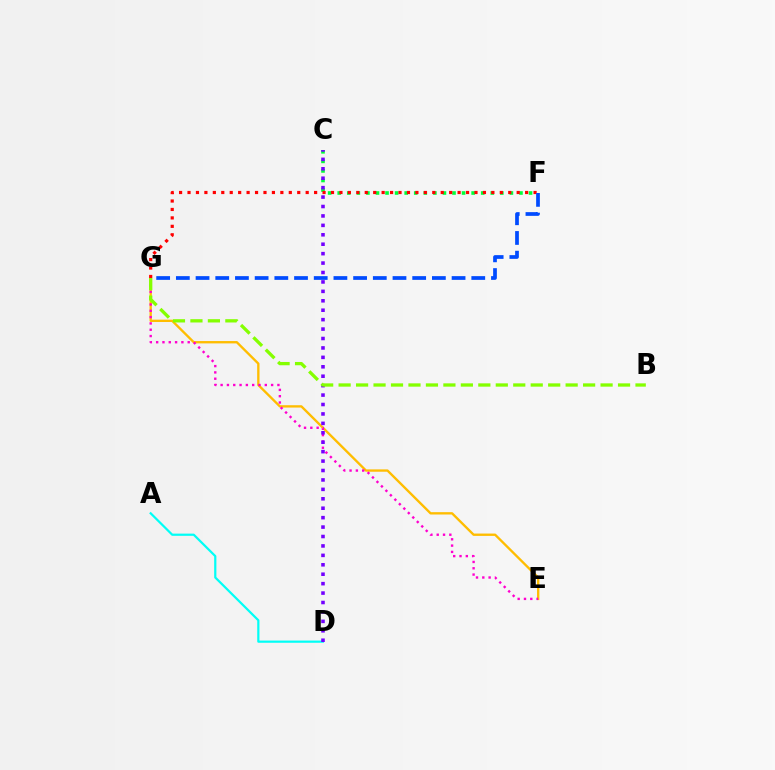{('E', 'G'): [{'color': '#ffbd00', 'line_style': 'solid', 'thickness': 1.69}, {'color': '#ff00cf', 'line_style': 'dotted', 'thickness': 1.71}], ('A', 'D'): [{'color': '#00fff6', 'line_style': 'solid', 'thickness': 1.59}], ('C', 'F'): [{'color': '#00ff39', 'line_style': 'dotted', 'thickness': 2.6}], ('C', 'D'): [{'color': '#7200ff', 'line_style': 'dotted', 'thickness': 2.56}], ('F', 'G'): [{'color': '#ff0000', 'line_style': 'dotted', 'thickness': 2.29}, {'color': '#004bff', 'line_style': 'dashed', 'thickness': 2.68}], ('B', 'G'): [{'color': '#84ff00', 'line_style': 'dashed', 'thickness': 2.37}]}